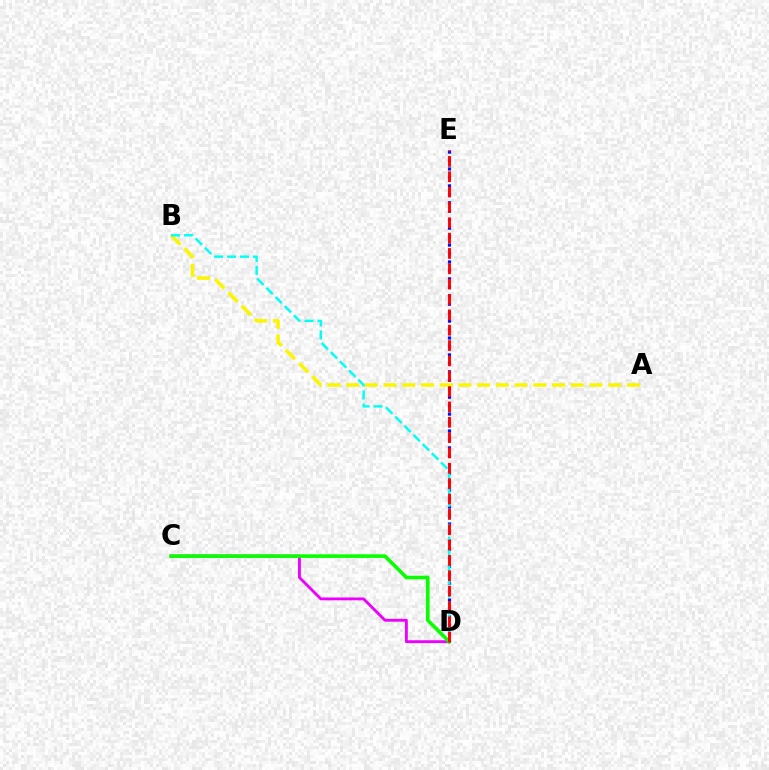{('C', 'D'): [{'color': '#ee00ff', 'line_style': 'solid', 'thickness': 2.06}, {'color': '#08ff00', 'line_style': 'solid', 'thickness': 2.6}], ('D', 'E'): [{'color': '#0010ff', 'line_style': 'dotted', 'thickness': 2.3}, {'color': '#ff0000', 'line_style': 'dashed', 'thickness': 2.08}], ('A', 'B'): [{'color': '#fcf500', 'line_style': 'dashed', 'thickness': 2.54}], ('B', 'D'): [{'color': '#00fff6', 'line_style': 'dashed', 'thickness': 1.76}]}